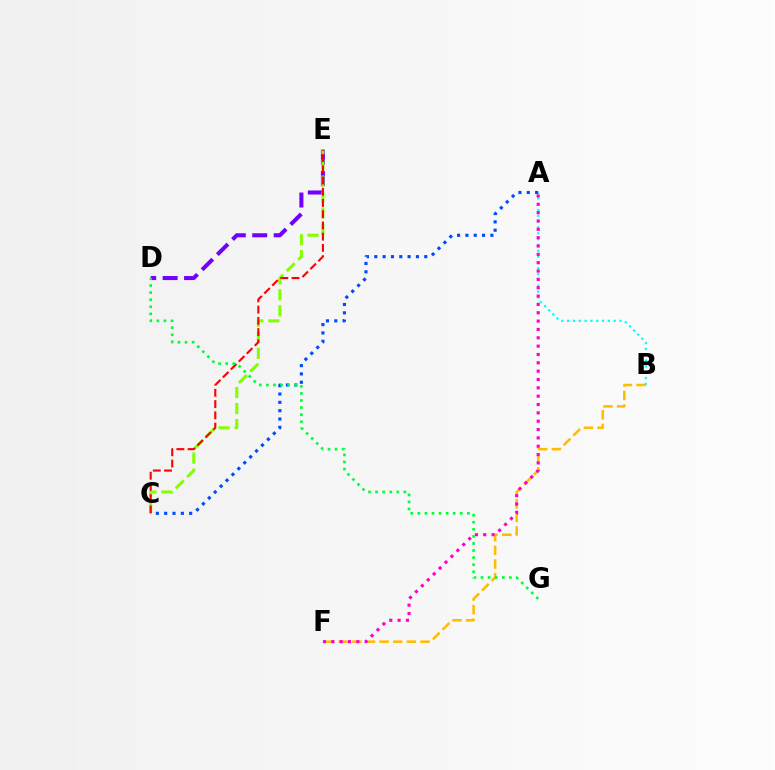{('D', 'E'): [{'color': '#7200ff', 'line_style': 'dashed', 'thickness': 2.91}], ('C', 'E'): [{'color': '#84ff00', 'line_style': 'dashed', 'thickness': 2.18}, {'color': '#ff0000', 'line_style': 'dashed', 'thickness': 1.53}], ('A', 'B'): [{'color': '#00fff6', 'line_style': 'dotted', 'thickness': 1.58}], ('A', 'C'): [{'color': '#004bff', 'line_style': 'dotted', 'thickness': 2.26}], ('B', 'F'): [{'color': '#ffbd00', 'line_style': 'dashed', 'thickness': 1.85}], ('A', 'F'): [{'color': '#ff00cf', 'line_style': 'dotted', 'thickness': 2.27}], ('D', 'G'): [{'color': '#00ff39', 'line_style': 'dotted', 'thickness': 1.92}]}